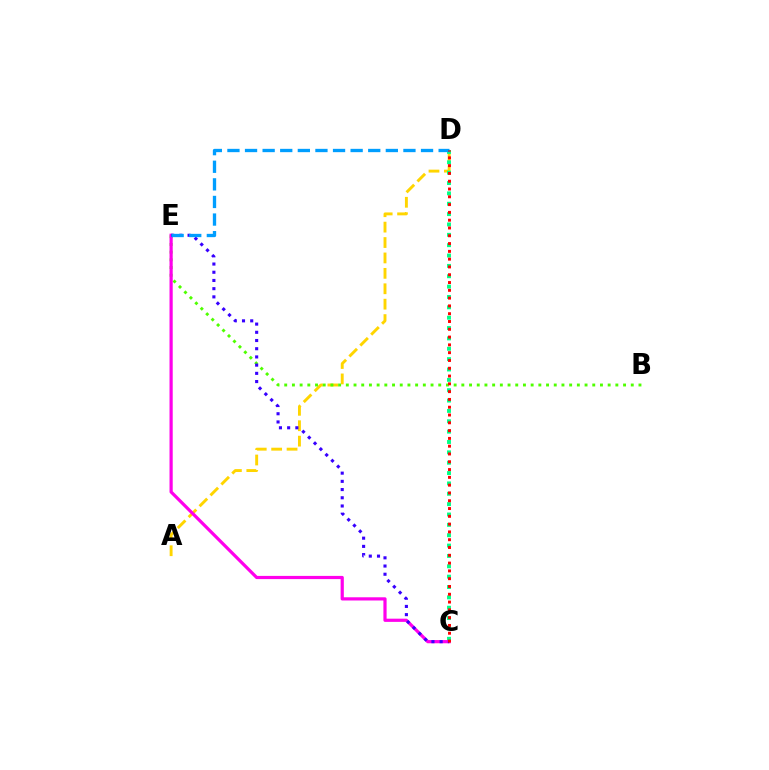{('A', 'D'): [{'color': '#ffd500', 'line_style': 'dashed', 'thickness': 2.09}], ('B', 'E'): [{'color': '#4fff00', 'line_style': 'dotted', 'thickness': 2.09}], ('C', 'D'): [{'color': '#00ff86', 'line_style': 'dotted', 'thickness': 2.81}, {'color': '#ff0000', 'line_style': 'dotted', 'thickness': 2.12}], ('C', 'E'): [{'color': '#ff00ed', 'line_style': 'solid', 'thickness': 2.31}, {'color': '#3700ff', 'line_style': 'dotted', 'thickness': 2.23}], ('D', 'E'): [{'color': '#009eff', 'line_style': 'dashed', 'thickness': 2.39}]}